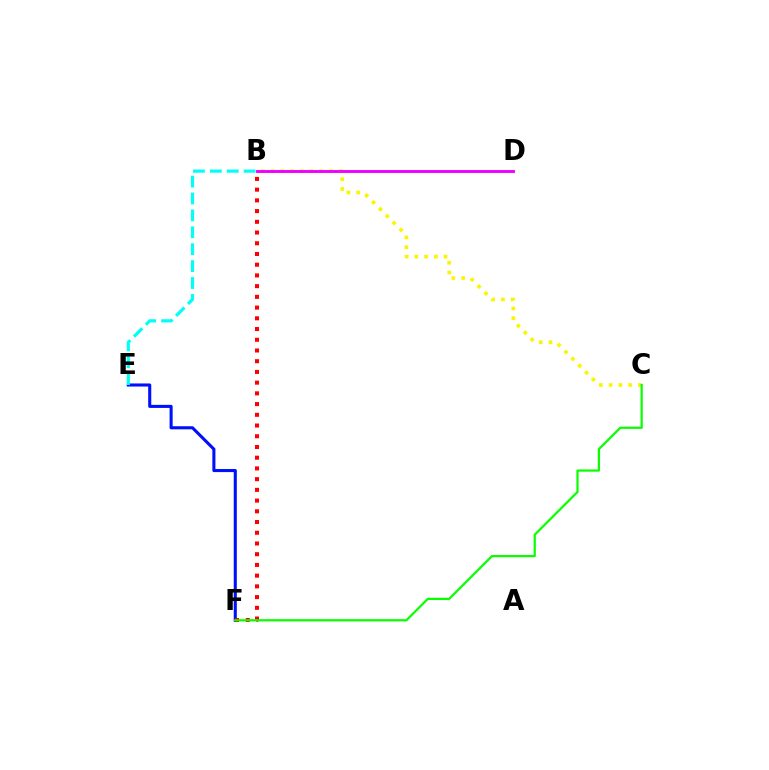{('E', 'F'): [{'color': '#0010ff', 'line_style': 'solid', 'thickness': 2.22}], ('B', 'E'): [{'color': '#00fff6', 'line_style': 'dashed', 'thickness': 2.3}], ('B', 'F'): [{'color': '#ff0000', 'line_style': 'dotted', 'thickness': 2.91}], ('B', 'C'): [{'color': '#fcf500', 'line_style': 'dotted', 'thickness': 2.64}], ('B', 'D'): [{'color': '#ee00ff', 'line_style': 'solid', 'thickness': 2.08}], ('C', 'F'): [{'color': '#08ff00', 'line_style': 'solid', 'thickness': 1.6}]}